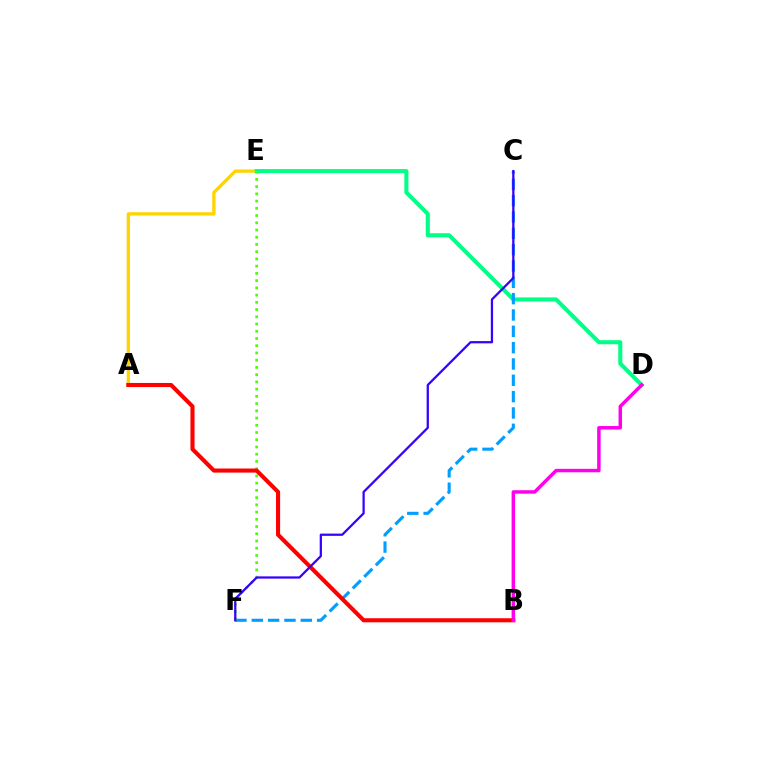{('A', 'E'): [{'color': '#ffd500', 'line_style': 'solid', 'thickness': 2.39}], ('D', 'E'): [{'color': '#00ff86', 'line_style': 'solid', 'thickness': 2.92}], ('C', 'F'): [{'color': '#009eff', 'line_style': 'dashed', 'thickness': 2.22}, {'color': '#3700ff', 'line_style': 'solid', 'thickness': 1.63}], ('E', 'F'): [{'color': '#4fff00', 'line_style': 'dotted', 'thickness': 1.96}], ('A', 'B'): [{'color': '#ff0000', 'line_style': 'solid', 'thickness': 2.94}], ('B', 'D'): [{'color': '#ff00ed', 'line_style': 'solid', 'thickness': 2.5}]}